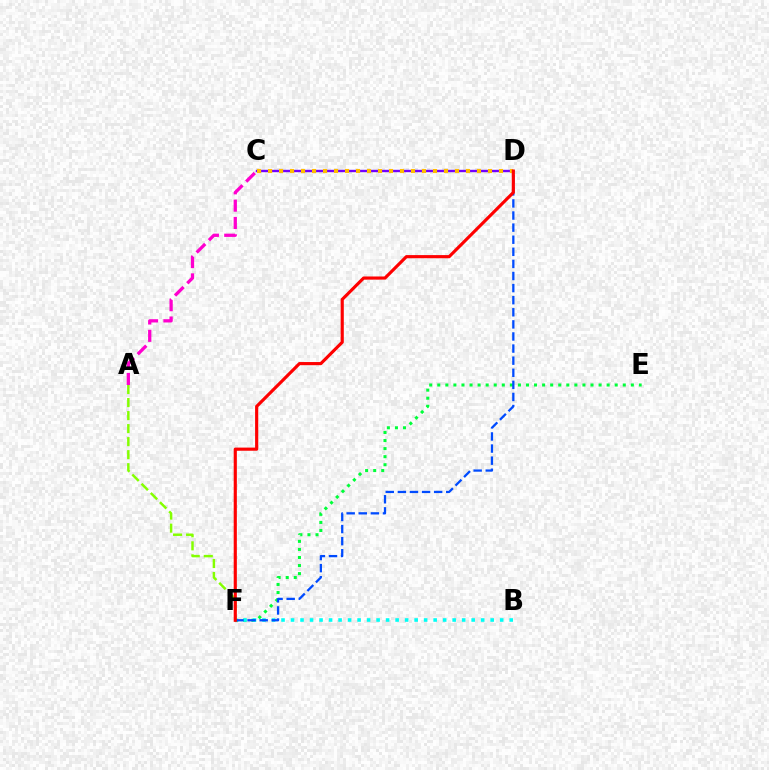{('A', 'C'): [{'color': '#ff00cf', 'line_style': 'dashed', 'thickness': 2.35}], ('E', 'F'): [{'color': '#00ff39', 'line_style': 'dotted', 'thickness': 2.19}], ('A', 'F'): [{'color': '#84ff00', 'line_style': 'dashed', 'thickness': 1.77}], ('C', 'D'): [{'color': '#7200ff', 'line_style': 'solid', 'thickness': 1.72}, {'color': '#ffbd00', 'line_style': 'dotted', 'thickness': 2.99}], ('B', 'F'): [{'color': '#00fff6', 'line_style': 'dotted', 'thickness': 2.58}], ('D', 'F'): [{'color': '#004bff', 'line_style': 'dashed', 'thickness': 1.64}, {'color': '#ff0000', 'line_style': 'solid', 'thickness': 2.27}]}